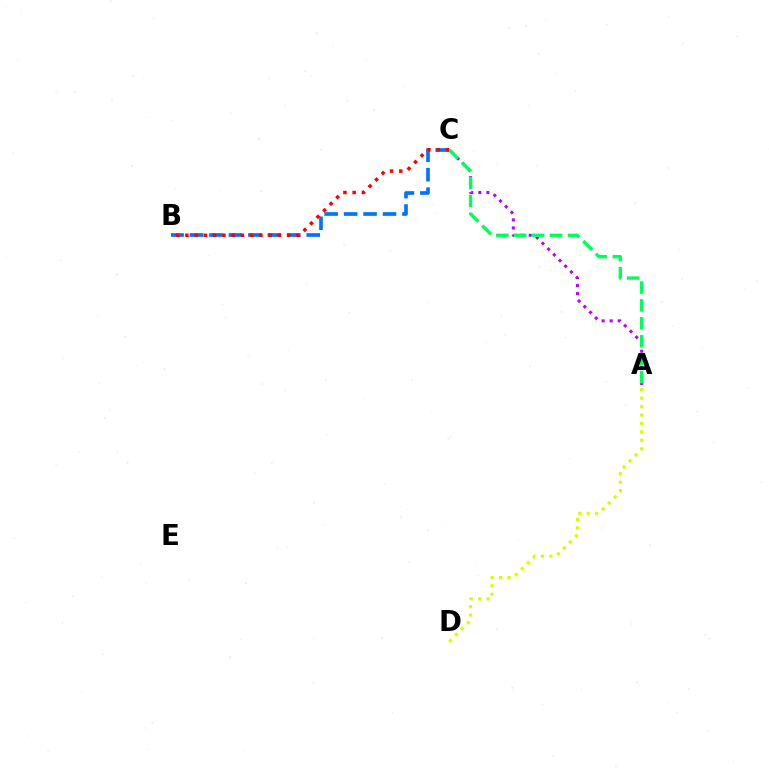{('A', 'C'): [{'color': '#b900ff', 'line_style': 'dotted', 'thickness': 2.19}, {'color': '#00ff5c', 'line_style': 'dashed', 'thickness': 2.43}], ('A', 'D'): [{'color': '#d1ff00', 'line_style': 'dotted', 'thickness': 2.3}], ('B', 'C'): [{'color': '#0074ff', 'line_style': 'dashed', 'thickness': 2.64}, {'color': '#ff0000', 'line_style': 'dotted', 'thickness': 2.51}]}